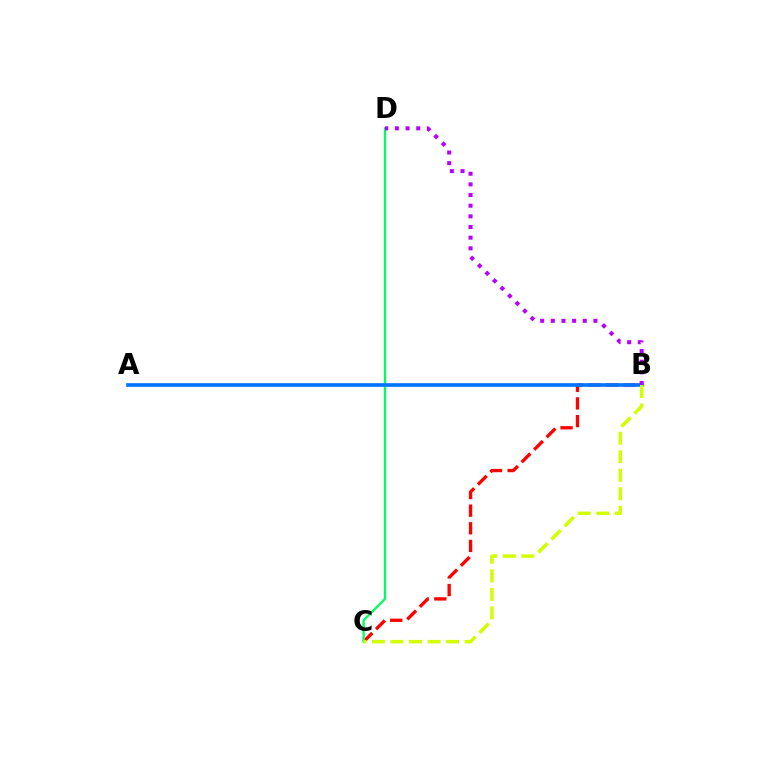{('B', 'C'): [{'color': '#ff0000', 'line_style': 'dashed', 'thickness': 2.4}, {'color': '#d1ff00', 'line_style': 'dashed', 'thickness': 2.52}], ('C', 'D'): [{'color': '#00ff5c', 'line_style': 'solid', 'thickness': 1.65}], ('A', 'B'): [{'color': '#0074ff', 'line_style': 'solid', 'thickness': 2.63}], ('B', 'D'): [{'color': '#b900ff', 'line_style': 'dotted', 'thickness': 2.89}]}